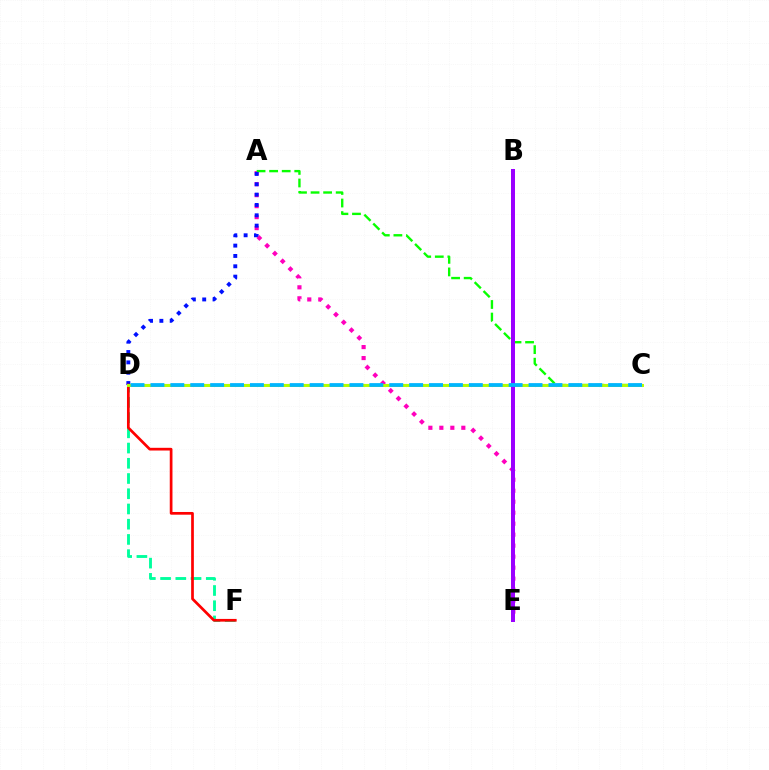{('A', 'E'): [{'color': '#ff00bd', 'line_style': 'dotted', 'thickness': 2.99}], ('A', 'C'): [{'color': '#08ff00', 'line_style': 'dashed', 'thickness': 1.71}], ('C', 'D'): [{'color': '#ffa500', 'line_style': 'solid', 'thickness': 1.51}, {'color': '#b3ff00', 'line_style': 'solid', 'thickness': 2.14}, {'color': '#00b5ff', 'line_style': 'dashed', 'thickness': 2.7}], ('D', 'F'): [{'color': '#00ff9d', 'line_style': 'dashed', 'thickness': 2.07}, {'color': '#ff0000', 'line_style': 'solid', 'thickness': 1.95}], ('A', 'D'): [{'color': '#0010ff', 'line_style': 'dotted', 'thickness': 2.81}], ('B', 'E'): [{'color': '#9b00ff', 'line_style': 'solid', 'thickness': 2.88}]}